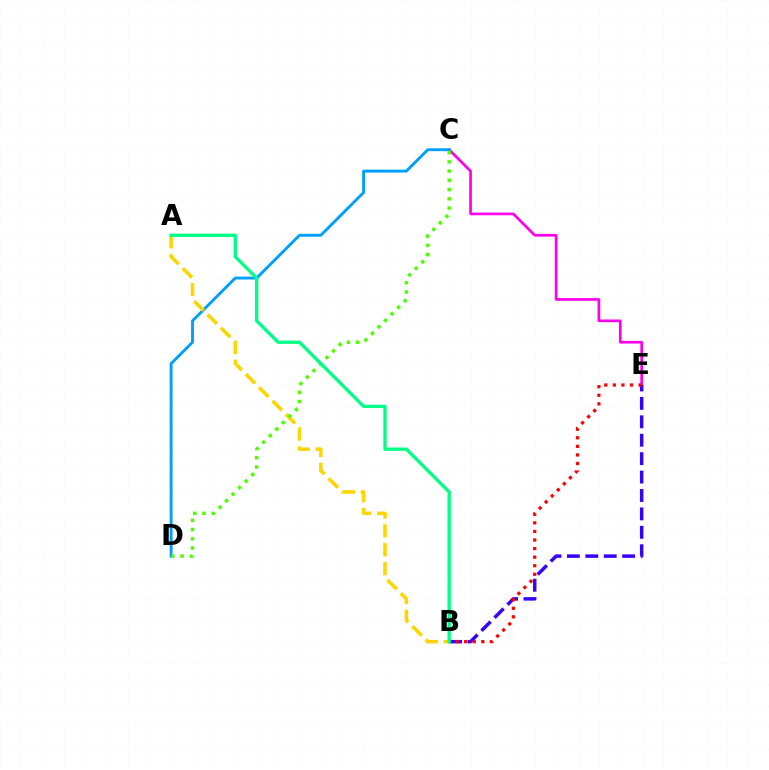{('C', 'E'): [{'color': '#ff00ed', 'line_style': 'solid', 'thickness': 1.94}], ('B', 'E'): [{'color': '#3700ff', 'line_style': 'dashed', 'thickness': 2.5}, {'color': '#ff0000', 'line_style': 'dotted', 'thickness': 2.33}], ('C', 'D'): [{'color': '#009eff', 'line_style': 'solid', 'thickness': 2.07}, {'color': '#4fff00', 'line_style': 'dotted', 'thickness': 2.51}], ('A', 'B'): [{'color': '#ffd500', 'line_style': 'dashed', 'thickness': 2.56}, {'color': '#00ff86', 'line_style': 'solid', 'thickness': 2.39}]}